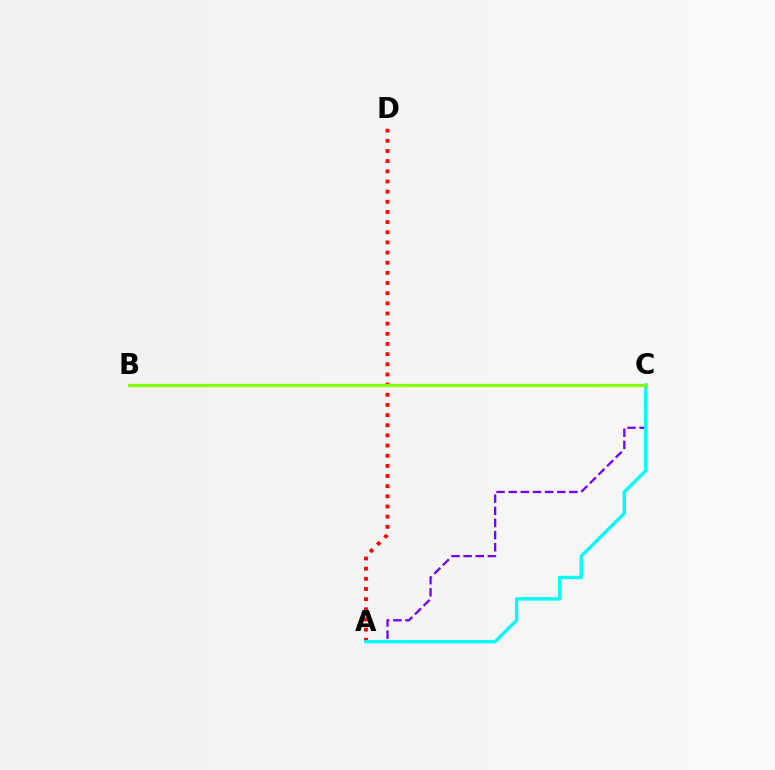{('A', 'D'): [{'color': '#ff0000', 'line_style': 'dotted', 'thickness': 2.76}], ('A', 'C'): [{'color': '#7200ff', 'line_style': 'dashed', 'thickness': 1.65}, {'color': '#00fff6', 'line_style': 'solid', 'thickness': 2.45}], ('B', 'C'): [{'color': '#84ff00', 'line_style': 'solid', 'thickness': 2.35}]}